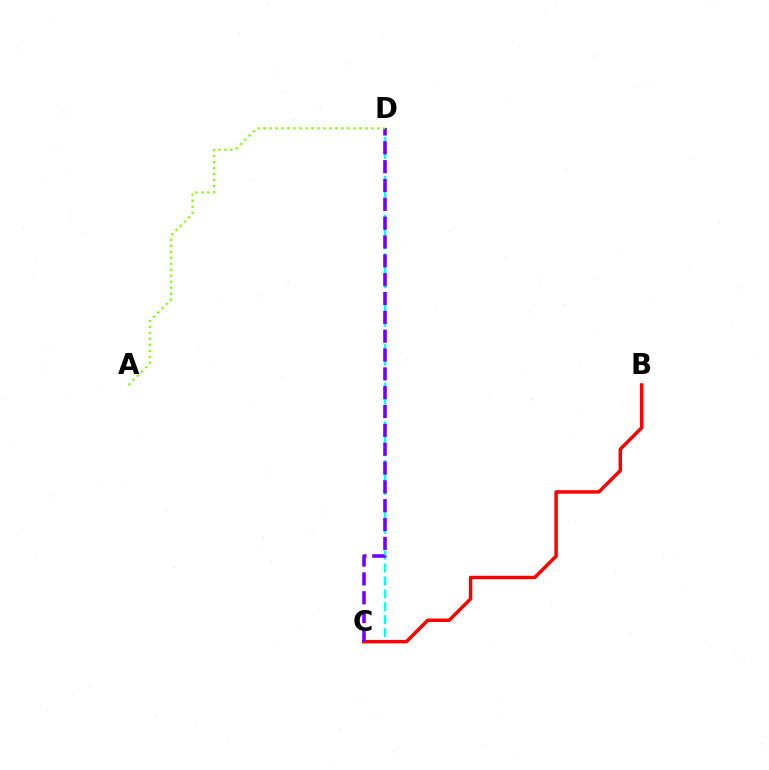{('C', 'D'): [{'color': '#00fff6', 'line_style': 'dashed', 'thickness': 1.76}, {'color': '#7200ff', 'line_style': 'dashed', 'thickness': 2.56}], ('B', 'C'): [{'color': '#ff0000', 'line_style': 'solid', 'thickness': 2.49}], ('A', 'D'): [{'color': '#84ff00', 'line_style': 'dotted', 'thickness': 1.63}]}